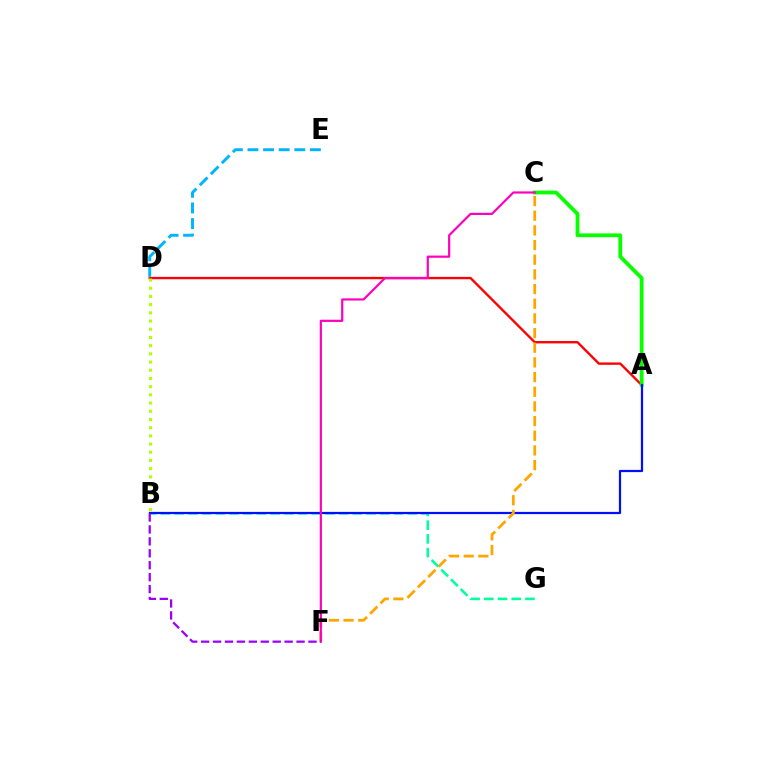{('A', 'D'): [{'color': '#ff0000', 'line_style': 'solid', 'thickness': 1.7}], ('A', 'C'): [{'color': '#08ff00', 'line_style': 'solid', 'thickness': 2.73}], ('B', 'G'): [{'color': '#00ff9d', 'line_style': 'dashed', 'thickness': 1.86}], ('A', 'B'): [{'color': '#0010ff', 'line_style': 'solid', 'thickness': 1.6}], ('B', 'D'): [{'color': '#b3ff00', 'line_style': 'dotted', 'thickness': 2.23}], ('C', 'F'): [{'color': '#ffa500', 'line_style': 'dashed', 'thickness': 1.99}, {'color': '#ff00bd', 'line_style': 'solid', 'thickness': 1.58}], ('D', 'E'): [{'color': '#00b5ff', 'line_style': 'dashed', 'thickness': 2.12}], ('B', 'F'): [{'color': '#9b00ff', 'line_style': 'dashed', 'thickness': 1.62}]}